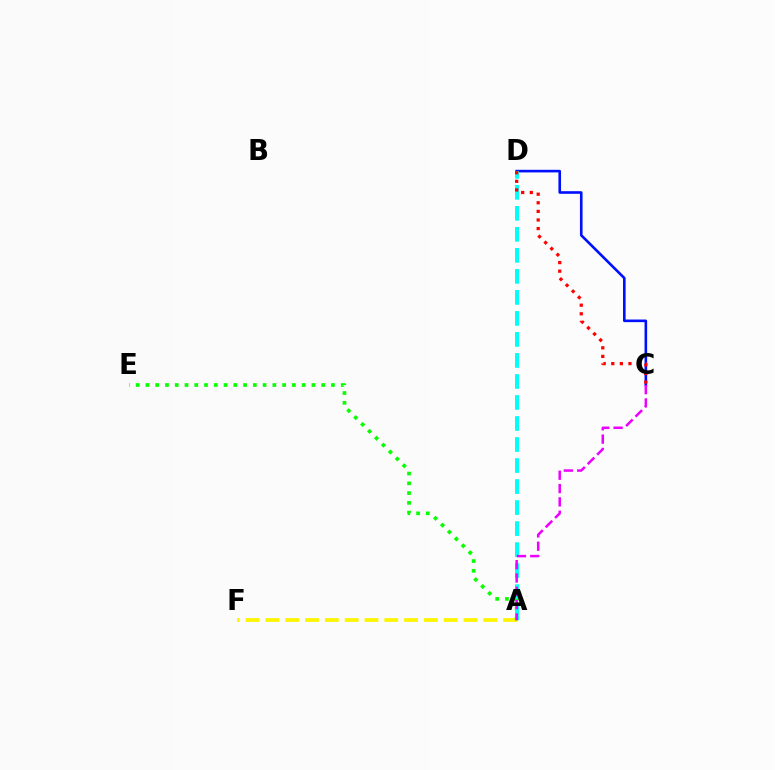{('C', 'D'): [{'color': '#0010ff', 'line_style': 'solid', 'thickness': 1.88}, {'color': '#ff0000', 'line_style': 'dotted', 'thickness': 2.34}], ('A', 'F'): [{'color': '#fcf500', 'line_style': 'dashed', 'thickness': 2.69}], ('A', 'E'): [{'color': '#08ff00', 'line_style': 'dotted', 'thickness': 2.65}], ('A', 'D'): [{'color': '#00fff6', 'line_style': 'dashed', 'thickness': 2.86}], ('A', 'C'): [{'color': '#ee00ff', 'line_style': 'dashed', 'thickness': 1.81}]}